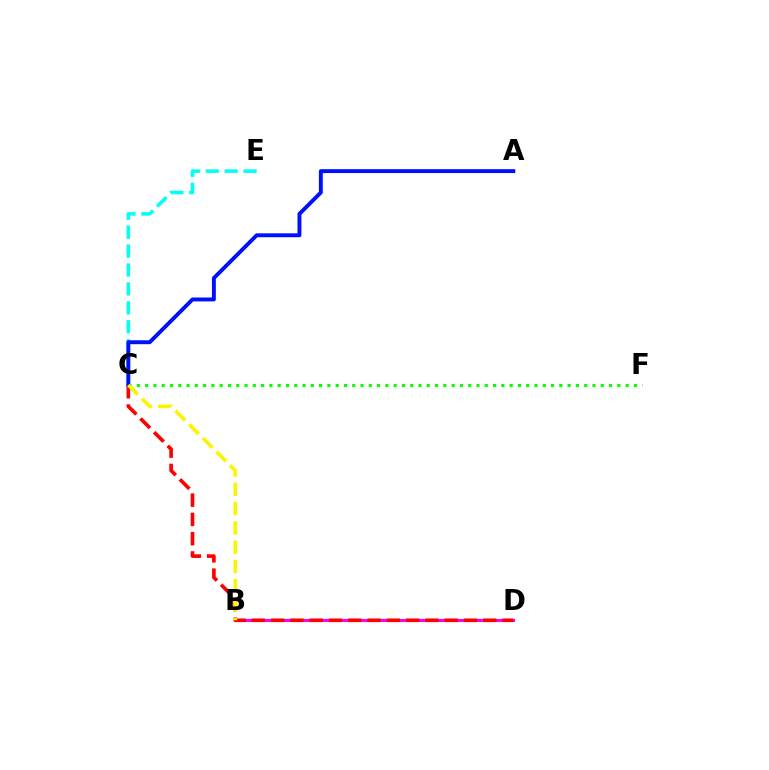{('B', 'D'): [{'color': '#ee00ff', 'line_style': 'solid', 'thickness': 2.12}], ('C', 'F'): [{'color': '#08ff00', 'line_style': 'dotted', 'thickness': 2.25}], ('C', 'E'): [{'color': '#00fff6', 'line_style': 'dashed', 'thickness': 2.57}], ('C', 'D'): [{'color': '#ff0000', 'line_style': 'dashed', 'thickness': 2.62}], ('A', 'C'): [{'color': '#0010ff', 'line_style': 'solid', 'thickness': 2.82}], ('B', 'C'): [{'color': '#fcf500', 'line_style': 'dashed', 'thickness': 2.62}]}